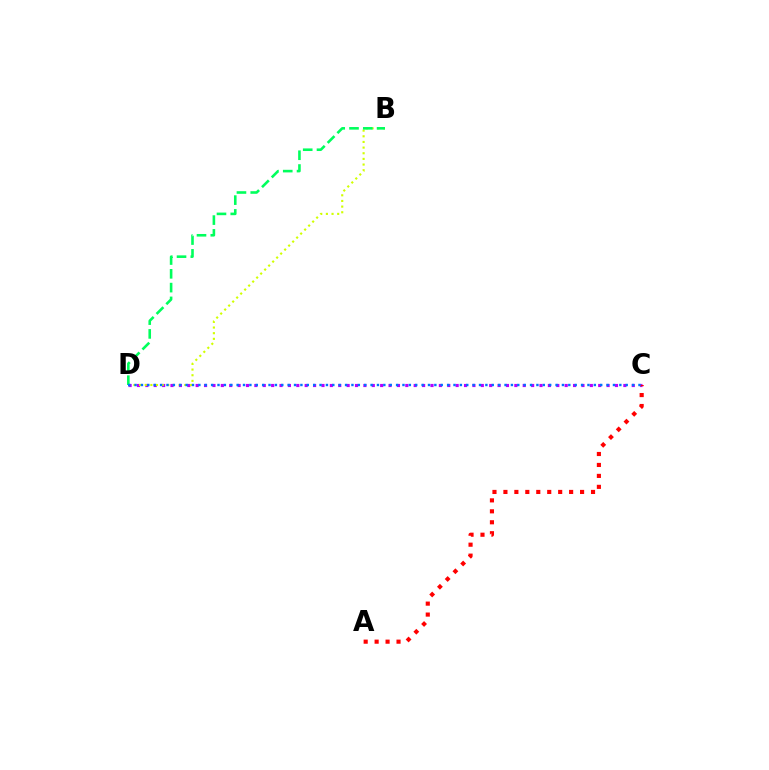{('C', 'D'): [{'color': '#b900ff', 'line_style': 'dotted', 'thickness': 2.28}, {'color': '#0074ff', 'line_style': 'dotted', 'thickness': 1.73}], ('A', 'C'): [{'color': '#ff0000', 'line_style': 'dotted', 'thickness': 2.98}], ('B', 'D'): [{'color': '#d1ff00', 'line_style': 'dotted', 'thickness': 1.54}, {'color': '#00ff5c', 'line_style': 'dashed', 'thickness': 1.87}]}